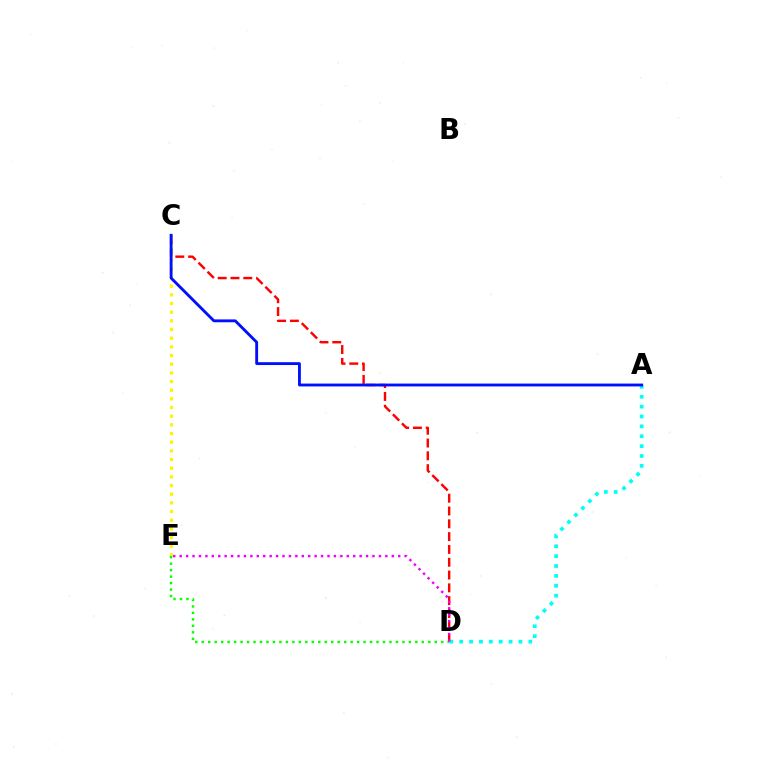{('C', 'E'): [{'color': '#fcf500', 'line_style': 'dotted', 'thickness': 2.35}], ('C', 'D'): [{'color': '#ff0000', 'line_style': 'dashed', 'thickness': 1.74}], ('A', 'D'): [{'color': '#00fff6', 'line_style': 'dotted', 'thickness': 2.68}], ('D', 'E'): [{'color': '#08ff00', 'line_style': 'dotted', 'thickness': 1.76}, {'color': '#ee00ff', 'line_style': 'dotted', 'thickness': 1.75}], ('A', 'C'): [{'color': '#0010ff', 'line_style': 'solid', 'thickness': 2.05}]}